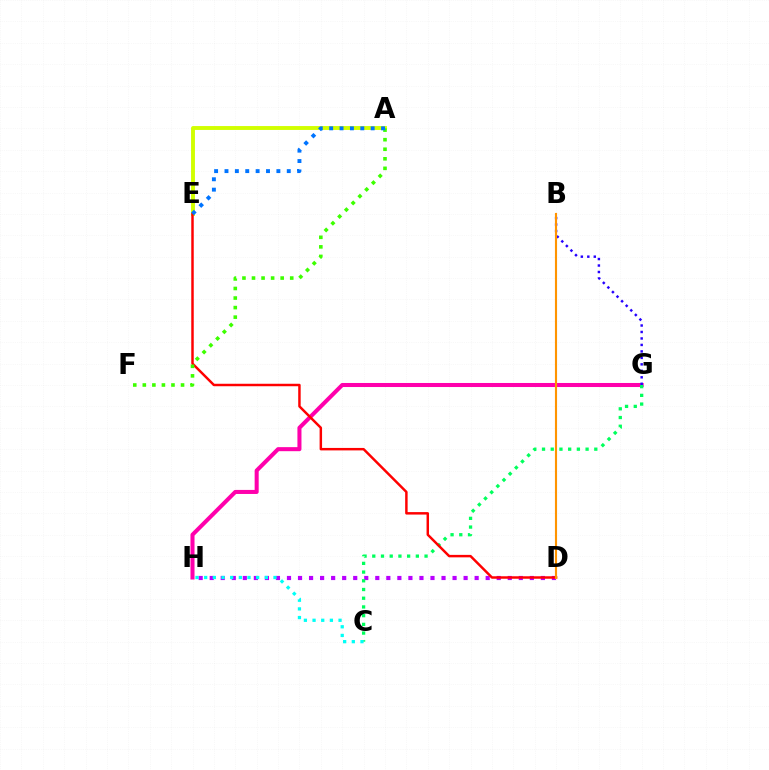{('G', 'H'): [{'color': '#ff00ac', 'line_style': 'solid', 'thickness': 2.91}], ('A', 'E'): [{'color': '#d1ff00', 'line_style': 'solid', 'thickness': 2.8}, {'color': '#0074ff', 'line_style': 'dotted', 'thickness': 2.82}], ('D', 'H'): [{'color': '#b900ff', 'line_style': 'dotted', 'thickness': 3.0}], ('C', 'G'): [{'color': '#00ff5c', 'line_style': 'dotted', 'thickness': 2.37}], ('C', 'H'): [{'color': '#00fff6', 'line_style': 'dotted', 'thickness': 2.35}], ('B', 'G'): [{'color': '#2500ff', 'line_style': 'dotted', 'thickness': 1.76}], ('D', 'E'): [{'color': '#ff0000', 'line_style': 'solid', 'thickness': 1.77}], ('B', 'D'): [{'color': '#ff9400', 'line_style': 'solid', 'thickness': 1.53}], ('A', 'F'): [{'color': '#3dff00', 'line_style': 'dotted', 'thickness': 2.6}]}